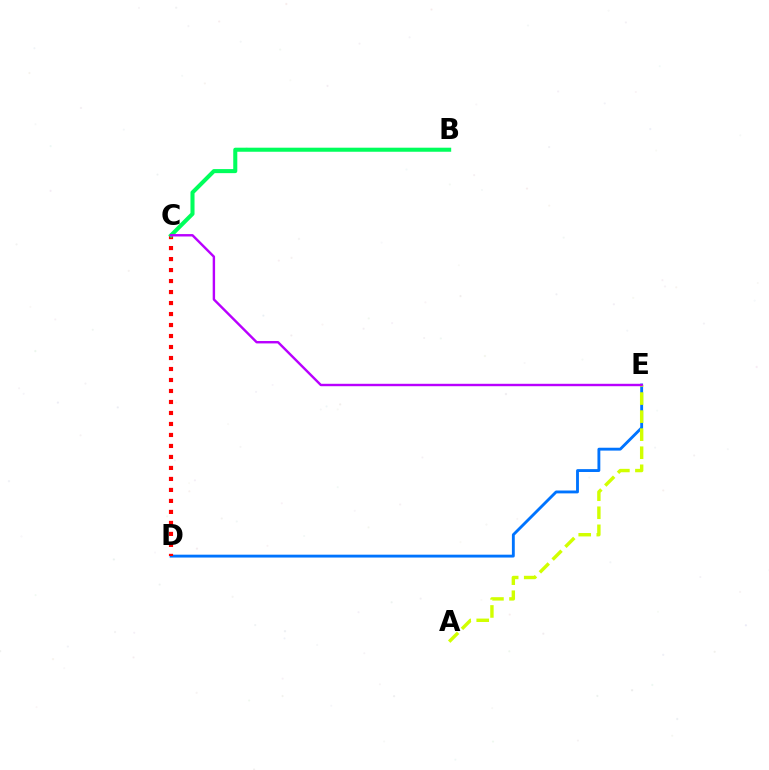{('D', 'E'): [{'color': '#0074ff', 'line_style': 'solid', 'thickness': 2.06}], ('C', 'D'): [{'color': '#ff0000', 'line_style': 'dotted', 'thickness': 2.99}], ('A', 'E'): [{'color': '#d1ff00', 'line_style': 'dashed', 'thickness': 2.45}], ('B', 'C'): [{'color': '#00ff5c', 'line_style': 'solid', 'thickness': 2.92}], ('C', 'E'): [{'color': '#b900ff', 'line_style': 'solid', 'thickness': 1.74}]}